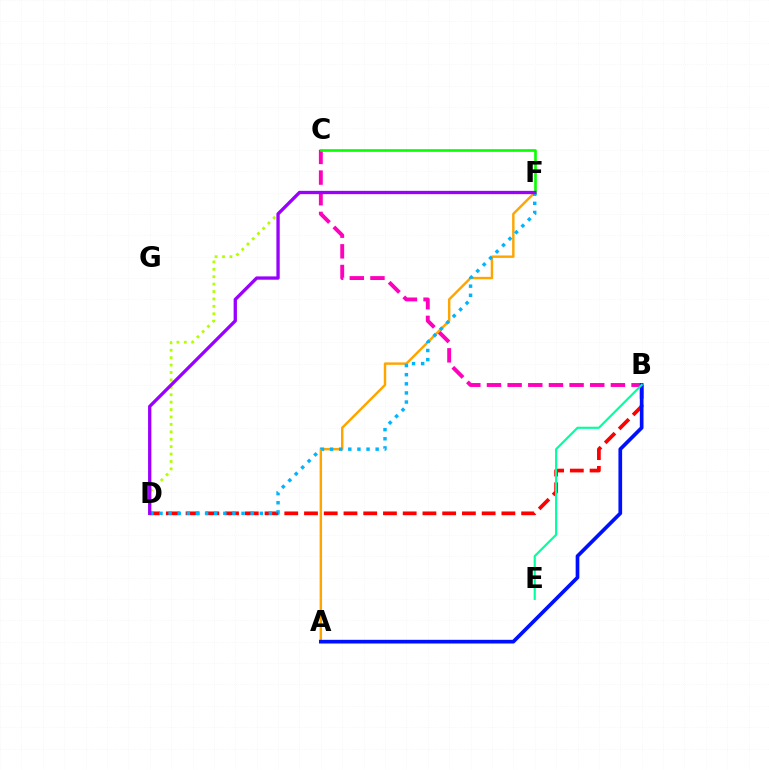{('D', 'F'): [{'color': '#b3ff00', 'line_style': 'dotted', 'thickness': 2.01}, {'color': '#00b5ff', 'line_style': 'dotted', 'thickness': 2.48}, {'color': '#9b00ff', 'line_style': 'solid', 'thickness': 2.38}], ('B', 'C'): [{'color': '#ff00bd', 'line_style': 'dashed', 'thickness': 2.81}], ('C', 'F'): [{'color': '#08ff00', 'line_style': 'solid', 'thickness': 1.91}], ('A', 'F'): [{'color': '#ffa500', 'line_style': 'solid', 'thickness': 1.75}], ('B', 'D'): [{'color': '#ff0000', 'line_style': 'dashed', 'thickness': 2.68}], ('A', 'B'): [{'color': '#0010ff', 'line_style': 'solid', 'thickness': 2.66}], ('B', 'E'): [{'color': '#00ff9d', 'line_style': 'solid', 'thickness': 1.53}]}